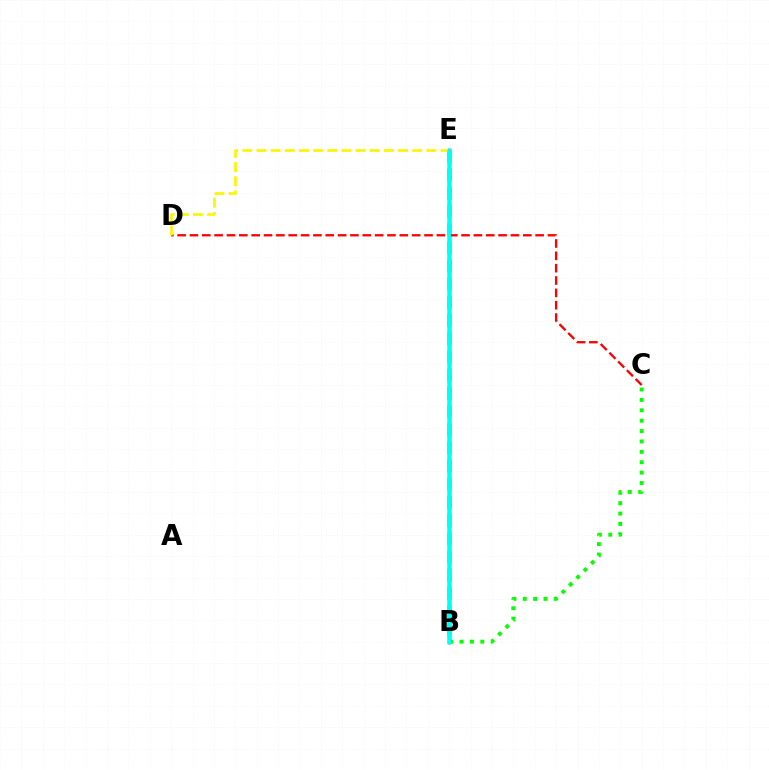{('B', 'E'): [{'color': '#0010ff', 'line_style': 'solid', 'thickness': 2.51}, {'color': '#ee00ff', 'line_style': 'dashed', 'thickness': 2.47}, {'color': '#00fff6', 'line_style': 'solid', 'thickness': 2.35}], ('C', 'D'): [{'color': '#ff0000', 'line_style': 'dashed', 'thickness': 1.68}], ('B', 'C'): [{'color': '#08ff00', 'line_style': 'dotted', 'thickness': 2.82}], ('D', 'E'): [{'color': '#fcf500', 'line_style': 'dashed', 'thickness': 1.92}]}